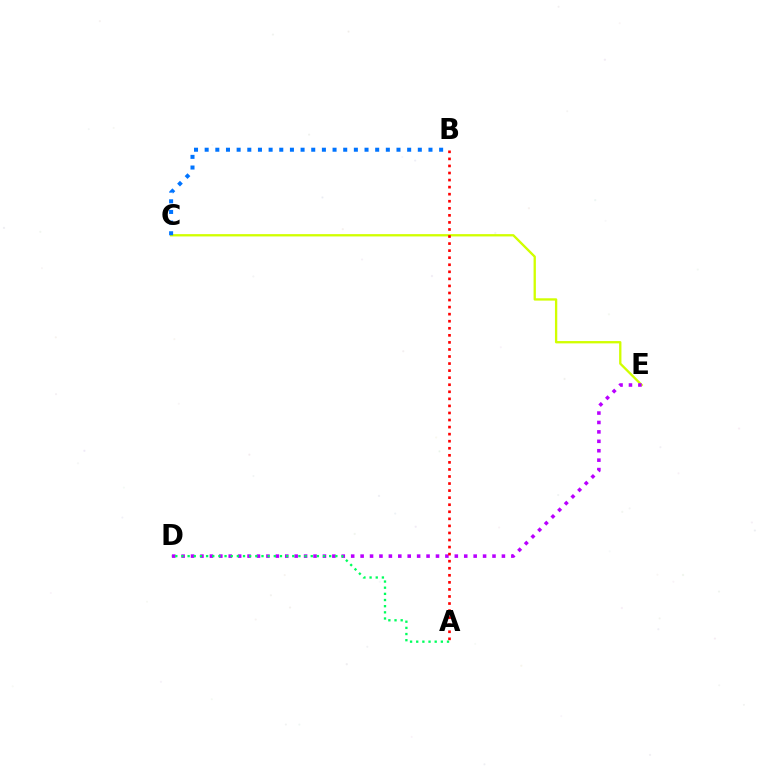{('C', 'E'): [{'color': '#d1ff00', 'line_style': 'solid', 'thickness': 1.67}], ('D', 'E'): [{'color': '#b900ff', 'line_style': 'dotted', 'thickness': 2.56}], ('A', 'D'): [{'color': '#00ff5c', 'line_style': 'dotted', 'thickness': 1.67}], ('A', 'B'): [{'color': '#ff0000', 'line_style': 'dotted', 'thickness': 1.92}], ('B', 'C'): [{'color': '#0074ff', 'line_style': 'dotted', 'thickness': 2.9}]}